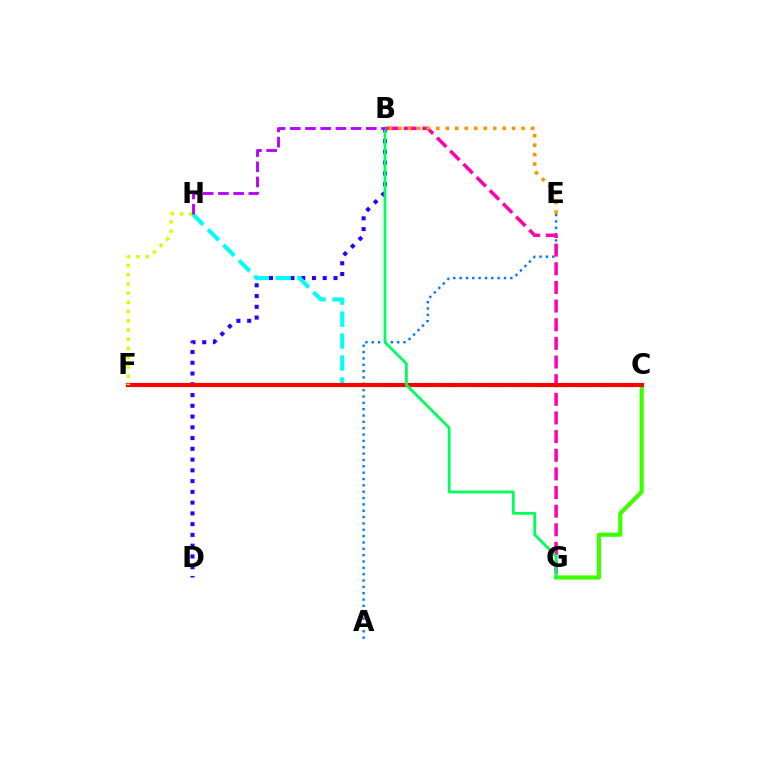{('C', 'G'): [{'color': '#3dff00', 'line_style': 'solid', 'thickness': 3.0}], ('A', 'E'): [{'color': '#0074ff', 'line_style': 'dotted', 'thickness': 1.72}], ('B', 'D'): [{'color': '#2500ff', 'line_style': 'dotted', 'thickness': 2.92}], ('B', 'G'): [{'color': '#ff00ac', 'line_style': 'dashed', 'thickness': 2.53}, {'color': '#00ff5c', 'line_style': 'solid', 'thickness': 2.01}], ('C', 'H'): [{'color': '#00fff6', 'line_style': 'dashed', 'thickness': 2.98}], ('C', 'F'): [{'color': '#ff0000', 'line_style': 'solid', 'thickness': 2.98}], ('F', 'H'): [{'color': '#d1ff00', 'line_style': 'dotted', 'thickness': 2.51}], ('B', 'E'): [{'color': '#ff9400', 'line_style': 'dotted', 'thickness': 2.57}], ('B', 'H'): [{'color': '#b900ff', 'line_style': 'dashed', 'thickness': 2.07}]}